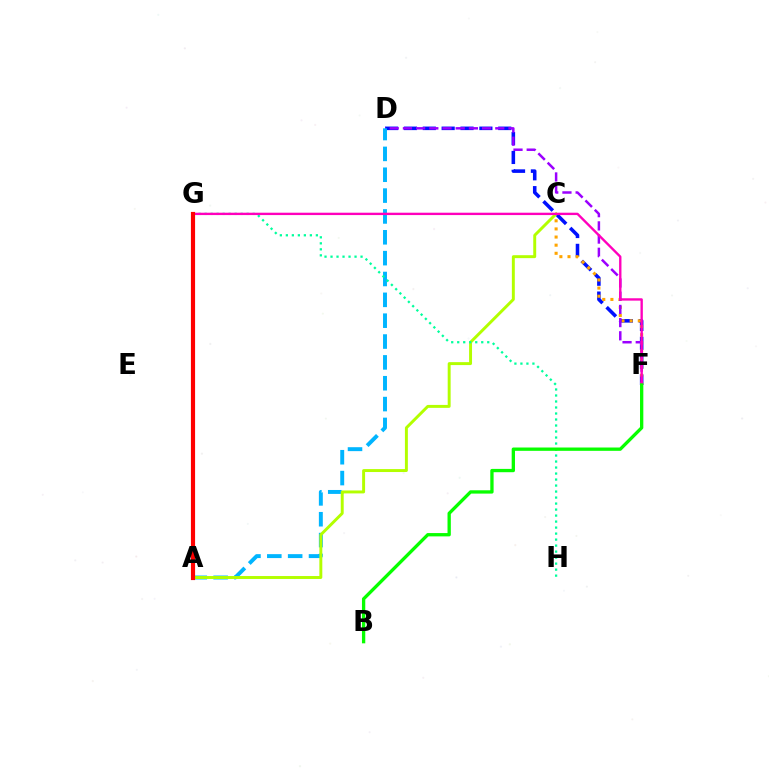{('D', 'F'): [{'color': '#0010ff', 'line_style': 'dashed', 'thickness': 2.56}, {'color': '#9b00ff', 'line_style': 'dashed', 'thickness': 1.79}], ('C', 'F'): [{'color': '#ffa500', 'line_style': 'dotted', 'thickness': 2.21}], ('A', 'D'): [{'color': '#00b5ff', 'line_style': 'dashed', 'thickness': 2.83}], ('A', 'C'): [{'color': '#b3ff00', 'line_style': 'solid', 'thickness': 2.12}], ('G', 'H'): [{'color': '#00ff9d', 'line_style': 'dotted', 'thickness': 1.63}], ('F', 'G'): [{'color': '#ff00bd', 'line_style': 'solid', 'thickness': 1.7}], ('B', 'F'): [{'color': '#08ff00', 'line_style': 'solid', 'thickness': 2.38}], ('A', 'G'): [{'color': '#ff0000', 'line_style': 'solid', 'thickness': 3.0}]}